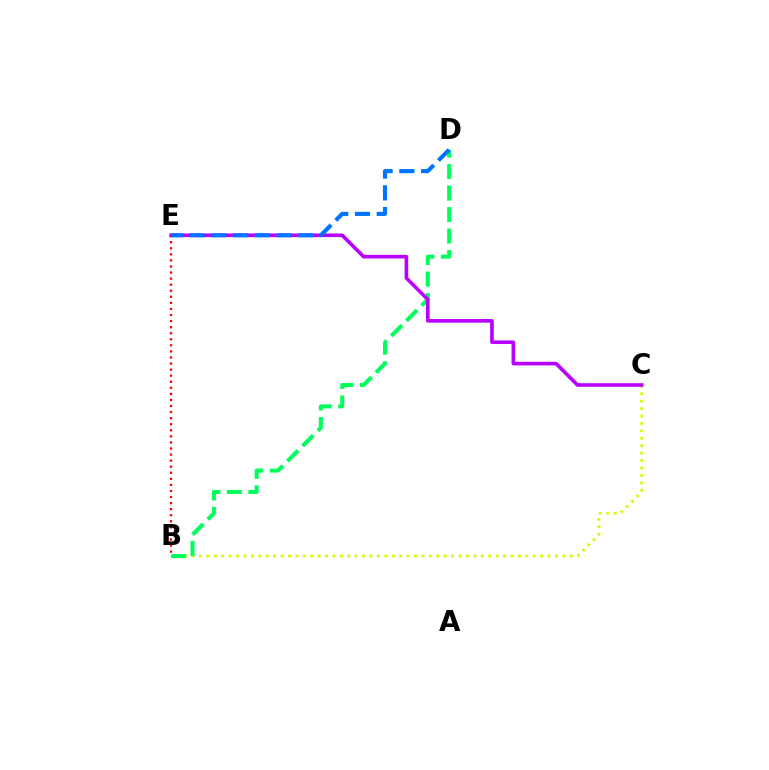{('B', 'C'): [{'color': '#d1ff00', 'line_style': 'dotted', 'thickness': 2.02}], ('B', 'E'): [{'color': '#ff0000', 'line_style': 'dotted', 'thickness': 1.65}], ('B', 'D'): [{'color': '#00ff5c', 'line_style': 'dashed', 'thickness': 2.92}], ('C', 'E'): [{'color': '#b900ff', 'line_style': 'solid', 'thickness': 2.6}], ('D', 'E'): [{'color': '#0074ff', 'line_style': 'dashed', 'thickness': 2.96}]}